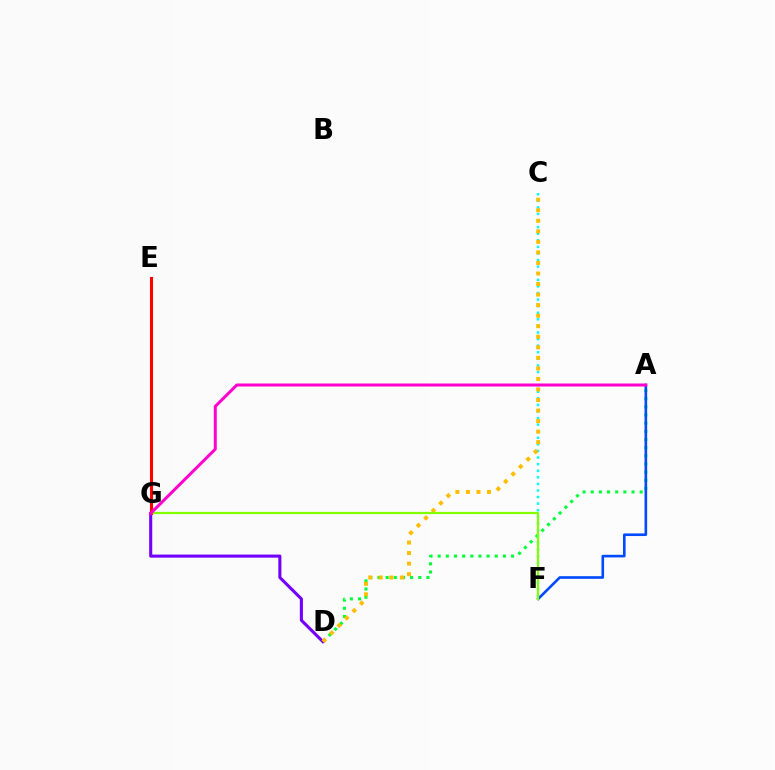{('A', 'D'): [{'color': '#00ff39', 'line_style': 'dotted', 'thickness': 2.22}], ('C', 'F'): [{'color': '#00fff6', 'line_style': 'dotted', 'thickness': 1.79}], ('D', 'G'): [{'color': '#7200ff', 'line_style': 'solid', 'thickness': 2.22}], ('E', 'G'): [{'color': '#ff0000', 'line_style': 'solid', 'thickness': 2.22}], ('C', 'D'): [{'color': '#ffbd00', 'line_style': 'dotted', 'thickness': 2.86}], ('A', 'F'): [{'color': '#004bff', 'line_style': 'solid', 'thickness': 1.89}], ('F', 'G'): [{'color': '#84ff00', 'line_style': 'solid', 'thickness': 1.6}], ('A', 'G'): [{'color': '#ff00cf', 'line_style': 'solid', 'thickness': 2.17}]}